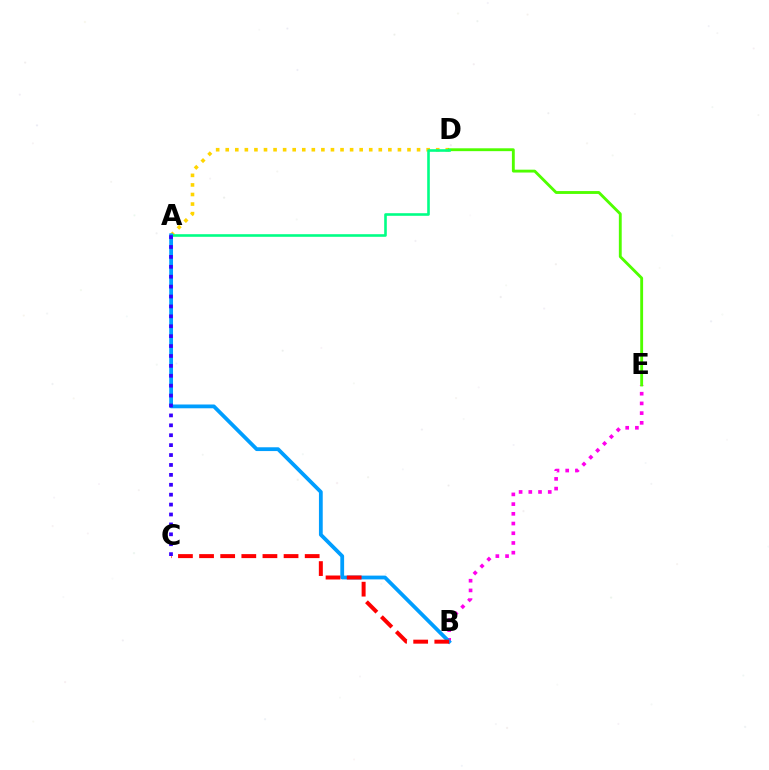{('A', 'D'): [{'color': '#ffd500', 'line_style': 'dotted', 'thickness': 2.6}, {'color': '#00ff86', 'line_style': 'solid', 'thickness': 1.88}], ('B', 'E'): [{'color': '#ff00ed', 'line_style': 'dotted', 'thickness': 2.64}], ('D', 'E'): [{'color': '#4fff00', 'line_style': 'solid', 'thickness': 2.06}], ('A', 'B'): [{'color': '#009eff', 'line_style': 'solid', 'thickness': 2.73}], ('B', 'C'): [{'color': '#ff0000', 'line_style': 'dashed', 'thickness': 2.87}], ('A', 'C'): [{'color': '#3700ff', 'line_style': 'dotted', 'thickness': 2.69}]}